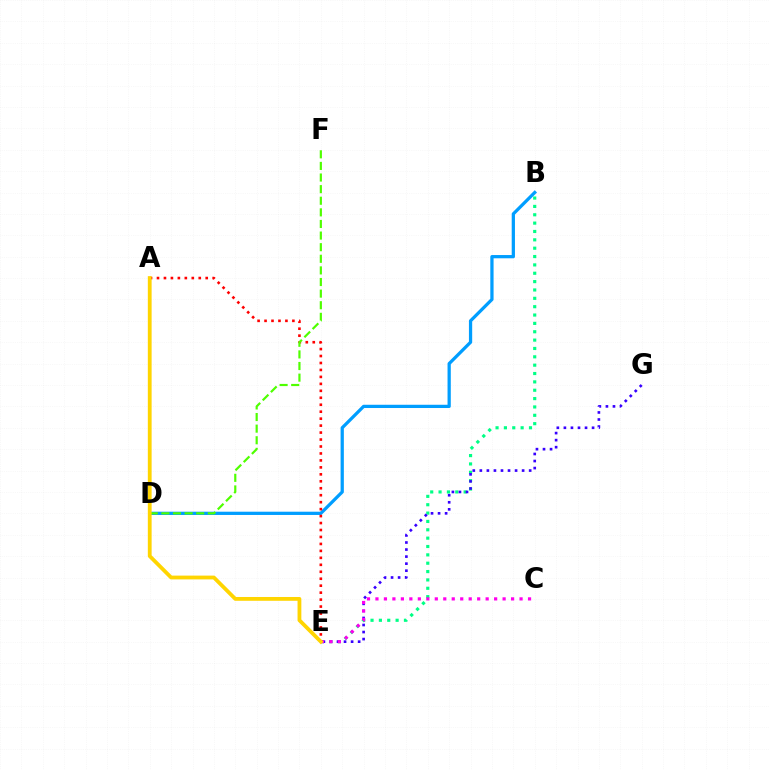{('B', 'D'): [{'color': '#009eff', 'line_style': 'solid', 'thickness': 2.34}], ('B', 'E'): [{'color': '#00ff86', 'line_style': 'dotted', 'thickness': 2.27}], ('E', 'G'): [{'color': '#3700ff', 'line_style': 'dotted', 'thickness': 1.91}], ('C', 'E'): [{'color': '#ff00ed', 'line_style': 'dotted', 'thickness': 2.3}], ('A', 'E'): [{'color': '#ff0000', 'line_style': 'dotted', 'thickness': 1.89}, {'color': '#ffd500', 'line_style': 'solid', 'thickness': 2.74}], ('D', 'F'): [{'color': '#4fff00', 'line_style': 'dashed', 'thickness': 1.58}]}